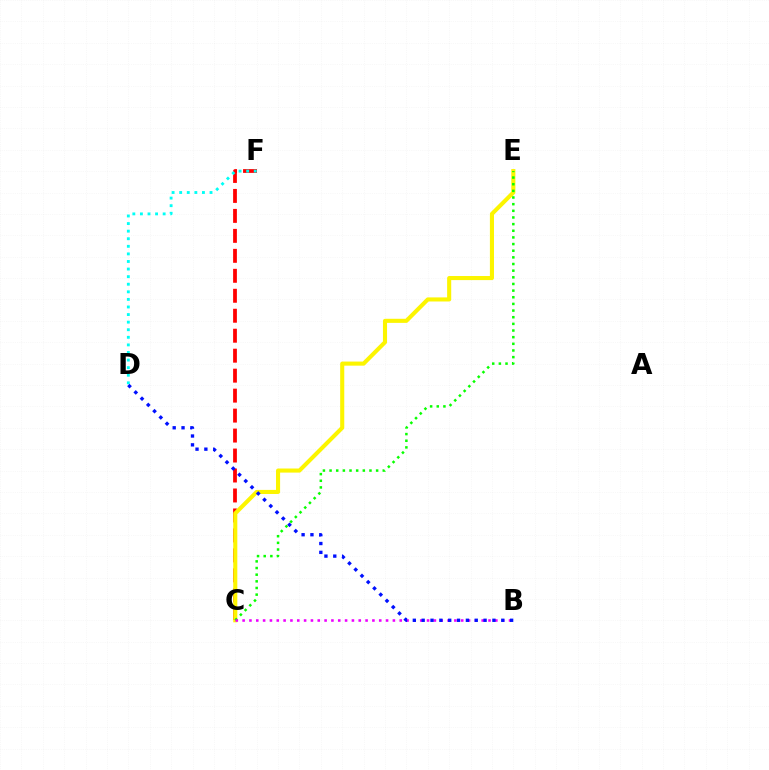{('C', 'F'): [{'color': '#ff0000', 'line_style': 'dashed', 'thickness': 2.71}], ('C', 'E'): [{'color': '#fcf500', 'line_style': 'solid', 'thickness': 2.94}, {'color': '#08ff00', 'line_style': 'dotted', 'thickness': 1.81}], ('B', 'C'): [{'color': '#ee00ff', 'line_style': 'dotted', 'thickness': 1.86}], ('D', 'F'): [{'color': '#00fff6', 'line_style': 'dotted', 'thickness': 2.06}], ('B', 'D'): [{'color': '#0010ff', 'line_style': 'dotted', 'thickness': 2.4}]}